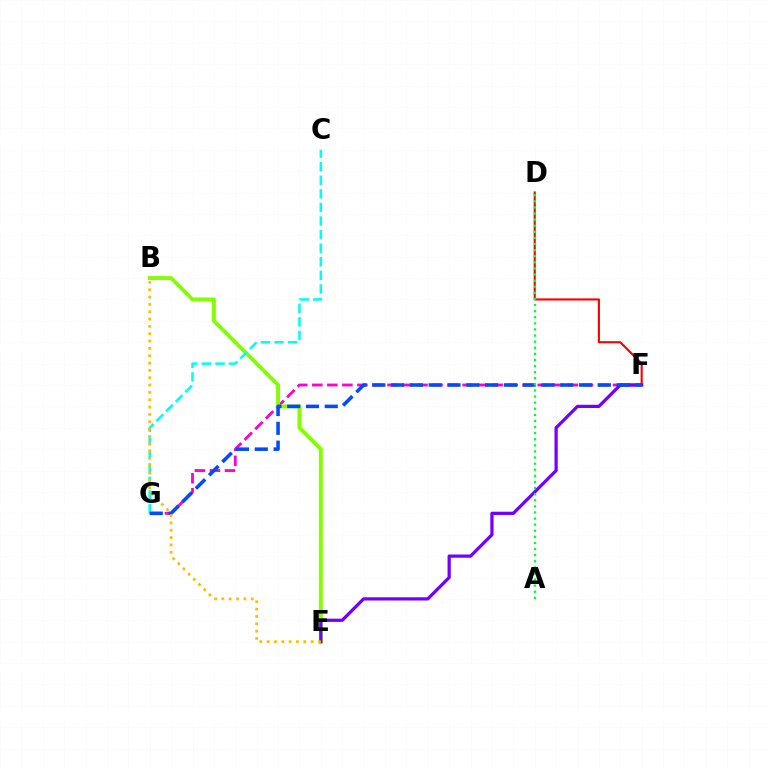{('F', 'G'): [{'color': '#ff00cf', 'line_style': 'dashed', 'thickness': 2.04}, {'color': '#004bff', 'line_style': 'dashed', 'thickness': 2.55}], ('D', 'F'): [{'color': '#ff0000', 'line_style': 'solid', 'thickness': 1.54}], ('B', 'E'): [{'color': '#84ff00', 'line_style': 'solid', 'thickness': 2.82}, {'color': '#ffbd00', 'line_style': 'dotted', 'thickness': 1.99}], ('E', 'F'): [{'color': '#7200ff', 'line_style': 'solid', 'thickness': 2.33}], ('C', 'G'): [{'color': '#00fff6', 'line_style': 'dashed', 'thickness': 1.85}], ('A', 'D'): [{'color': '#00ff39', 'line_style': 'dotted', 'thickness': 1.66}]}